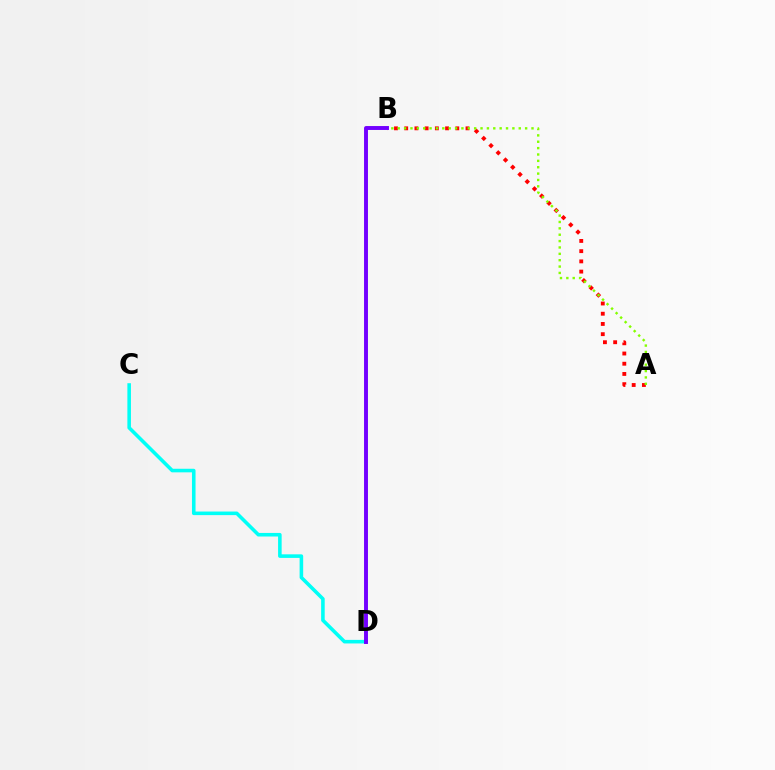{('A', 'B'): [{'color': '#ff0000', 'line_style': 'dotted', 'thickness': 2.78}, {'color': '#84ff00', 'line_style': 'dotted', 'thickness': 1.73}], ('C', 'D'): [{'color': '#00fff6', 'line_style': 'solid', 'thickness': 2.57}], ('B', 'D'): [{'color': '#7200ff', 'line_style': 'solid', 'thickness': 2.82}]}